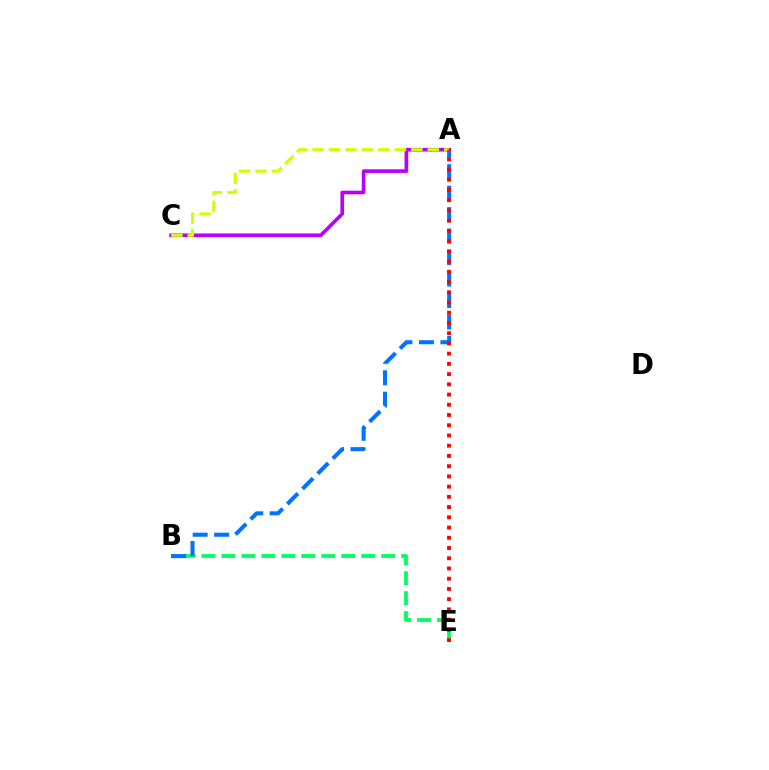{('A', 'C'): [{'color': '#b900ff', 'line_style': 'solid', 'thickness': 2.63}, {'color': '#d1ff00', 'line_style': 'dashed', 'thickness': 2.24}], ('B', 'E'): [{'color': '#00ff5c', 'line_style': 'dashed', 'thickness': 2.71}], ('A', 'B'): [{'color': '#0074ff', 'line_style': 'dashed', 'thickness': 2.92}], ('A', 'E'): [{'color': '#ff0000', 'line_style': 'dotted', 'thickness': 2.78}]}